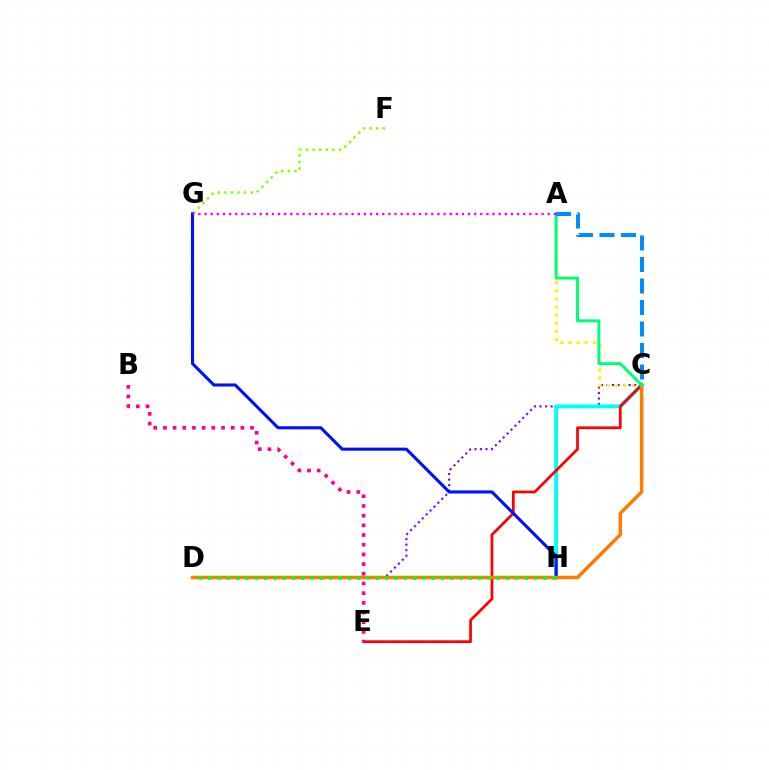{('F', 'G'): [{'color': '#84ff00', 'line_style': 'dotted', 'thickness': 1.79}], ('C', 'D'): [{'color': '#7200ff', 'line_style': 'dotted', 'thickness': 1.5}, {'color': '#ff7c00', 'line_style': 'solid', 'thickness': 2.52}], ('A', 'C'): [{'color': '#fcf500', 'line_style': 'dotted', 'thickness': 2.21}, {'color': '#00ff74', 'line_style': 'solid', 'thickness': 2.12}, {'color': '#008cff', 'line_style': 'dashed', 'thickness': 2.92}], ('C', 'H'): [{'color': '#00fff6', 'line_style': 'solid', 'thickness': 2.81}], ('C', 'E'): [{'color': '#ff0000', 'line_style': 'solid', 'thickness': 1.96}], ('G', 'H'): [{'color': '#0010ff', 'line_style': 'solid', 'thickness': 2.21}], ('B', 'E'): [{'color': '#ff0094', 'line_style': 'dotted', 'thickness': 2.63}], ('A', 'G'): [{'color': '#ee00ff', 'line_style': 'dotted', 'thickness': 1.66}], ('D', 'H'): [{'color': '#08ff00', 'line_style': 'dotted', 'thickness': 2.53}]}